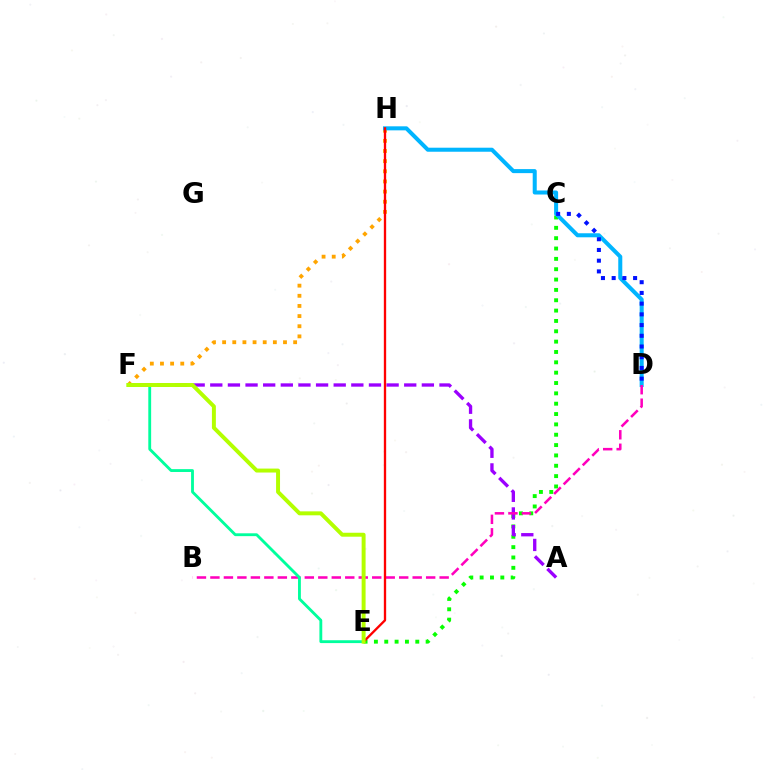{('C', 'E'): [{'color': '#08ff00', 'line_style': 'dotted', 'thickness': 2.81}], ('F', 'H'): [{'color': '#ffa500', 'line_style': 'dotted', 'thickness': 2.76}], ('A', 'F'): [{'color': '#9b00ff', 'line_style': 'dashed', 'thickness': 2.4}], ('D', 'H'): [{'color': '#00b5ff', 'line_style': 'solid', 'thickness': 2.9}], ('B', 'D'): [{'color': '#ff00bd', 'line_style': 'dashed', 'thickness': 1.83}], ('E', 'F'): [{'color': '#00ff9d', 'line_style': 'solid', 'thickness': 2.05}, {'color': '#b3ff00', 'line_style': 'solid', 'thickness': 2.85}], ('E', 'H'): [{'color': '#ff0000', 'line_style': 'solid', 'thickness': 1.67}], ('C', 'D'): [{'color': '#0010ff', 'line_style': 'dotted', 'thickness': 2.91}]}